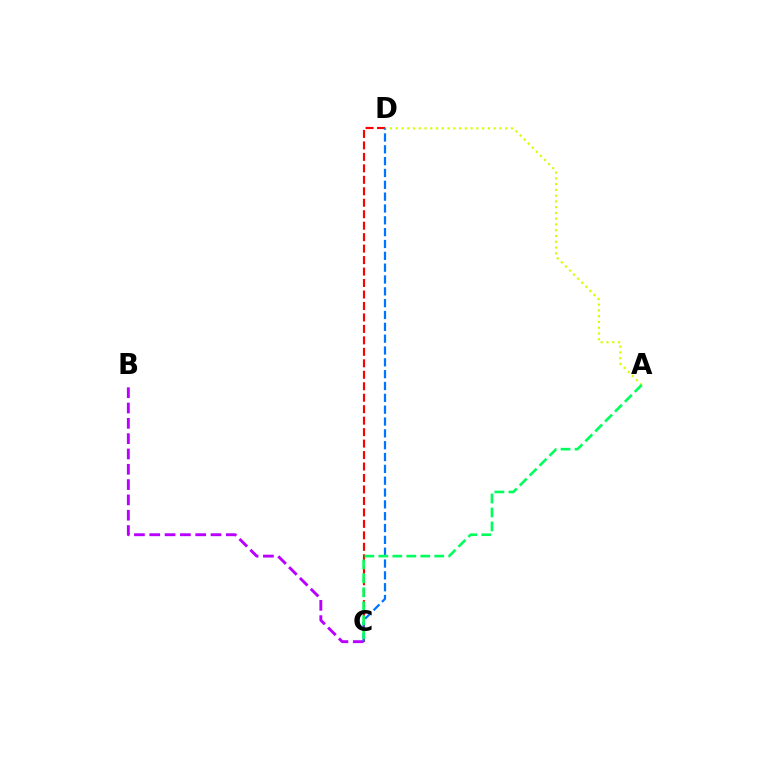{('C', 'D'): [{'color': '#ff0000', 'line_style': 'dashed', 'thickness': 1.56}, {'color': '#0074ff', 'line_style': 'dashed', 'thickness': 1.61}], ('A', 'D'): [{'color': '#d1ff00', 'line_style': 'dotted', 'thickness': 1.57}], ('B', 'C'): [{'color': '#b900ff', 'line_style': 'dashed', 'thickness': 2.08}], ('A', 'C'): [{'color': '#00ff5c', 'line_style': 'dashed', 'thickness': 1.9}]}